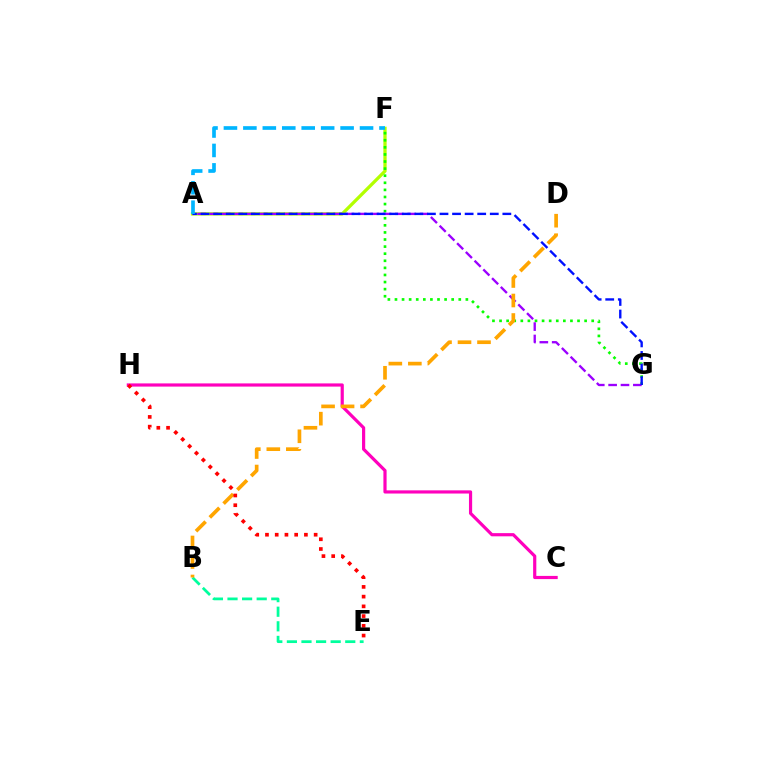{('C', 'H'): [{'color': '#ff00bd', 'line_style': 'solid', 'thickness': 2.29}], ('B', 'E'): [{'color': '#00ff9d', 'line_style': 'dashed', 'thickness': 1.98}], ('A', 'F'): [{'color': '#b3ff00', 'line_style': 'solid', 'thickness': 2.36}, {'color': '#00b5ff', 'line_style': 'dashed', 'thickness': 2.64}], ('F', 'G'): [{'color': '#08ff00', 'line_style': 'dotted', 'thickness': 1.93}], ('A', 'G'): [{'color': '#9b00ff', 'line_style': 'dashed', 'thickness': 1.68}, {'color': '#0010ff', 'line_style': 'dashed', 'thickness': 1.71}], ('B', 'D'): [{'color': '#ffa500', 'line_style': 'dashed', 'thickness': 2.65}], ('E', 'H'): [{'color': '#ff0000', 'line_style': 'dotted', 'thickness': 2.64}]}